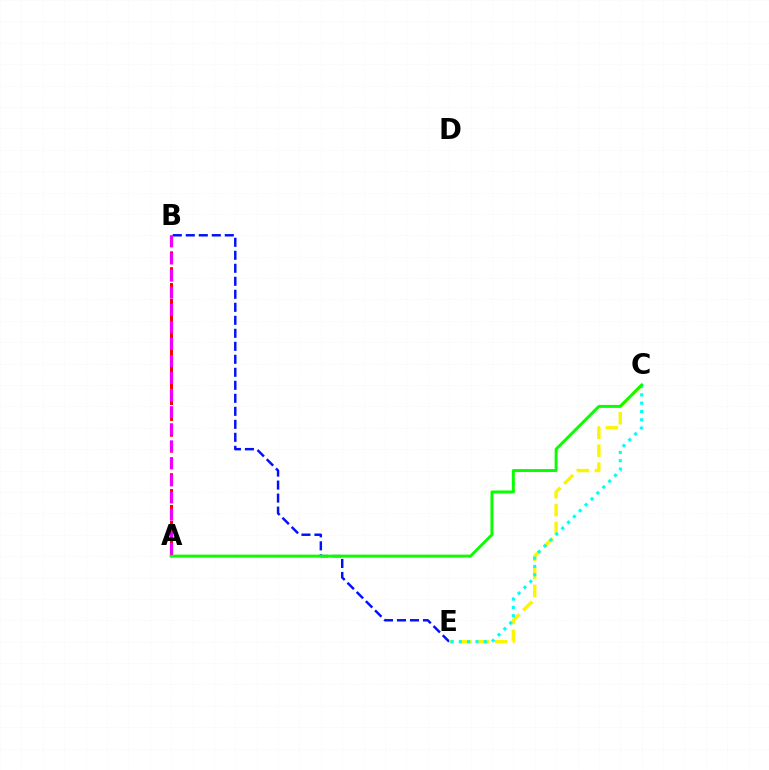{('B', 'E'): [{'color': '#0010ff', 'line_style': 'dashed', 'thickness': 1.77}], ('A', 'B'): [{'color': '#ff0000', 'line_style': 'dashed', 'thickness': 2.15}, {'color': '#ee00ff', 'line_style': 'dashed', 'thickness': 2.32}], ('C', 'E'): [{'color': '#fcf500', 'line_style': 'dashed', 'thickness': 2.44}, {'color': '#00fff6', 'line_style': 'dotted', 'thickness': 2.26}], ('A', 'C'): [{'color': '#08ff00', 'line_style': 'solid', 'thickness': 2.12}]}